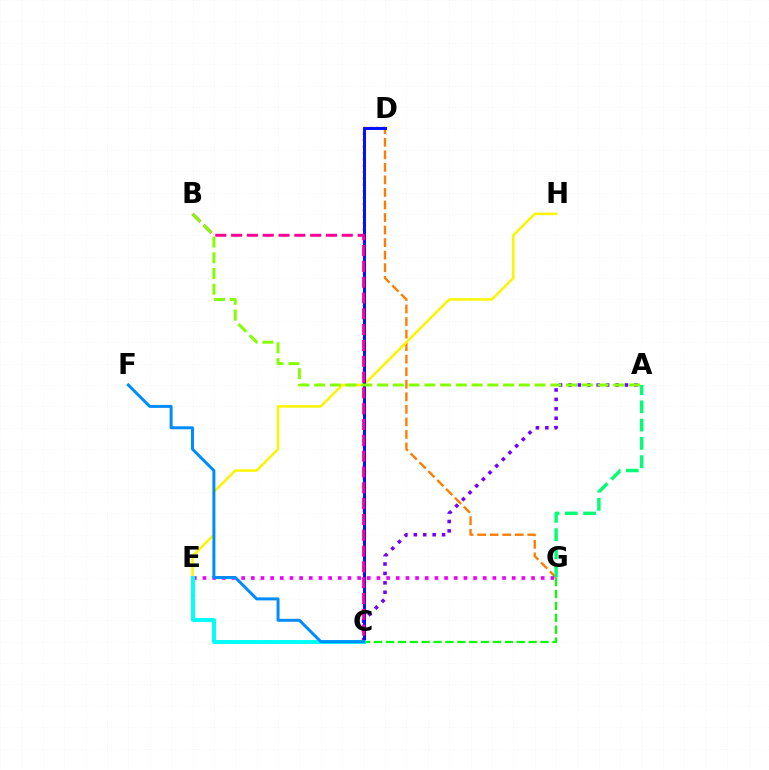{('A', 'C'): [{'color': '#7200ff', 'line_style': 'dotted', 'thickness': 2.56}], ('D', 'G'): [{'color': '#ff7c00', 'line_style': 'dashed', 'thickness': 1.7}], ('E', 'H'): [{'color': '#fcf500', 'line_style': 'solid', 'thickness': 1.81}], ('C', 'D'): [{'color': '#ff0000', 'line_style': 'dotted', 'thickness': 1.74}, {'color': '#0010ff', 'line_style': 'solid', 'thickness': 2.13}], ('E', 'G'): [{'color': '#ee00ff', 'line_style': 'dotted', 'thickness': 2.63}], ('C', 'G'): [{'color': '#08ff00', 'line_style': 'dashed', 'thickness': 1.61}], ('C', 'E'): [{'color': '#00fff6', 'line_style': 'solid', 'thickness': 2.84}], ('B', 'C'): [{'color': '#ff0094', 'line_style': 'dashed', 'thickness': 2.15}], ('C', 'F'): [{'color': '#008cff', 'line_style': 'solid', 'thickness': 2.15}], ('A', 'G'): [{'color': '#00ff74', 'line_style': 'dashed', 'thickness': 2.48}], ('A', 'B'): [{'color': '#84ff00', 'line_style': 'dashed', 'thickness': 2.14}]}